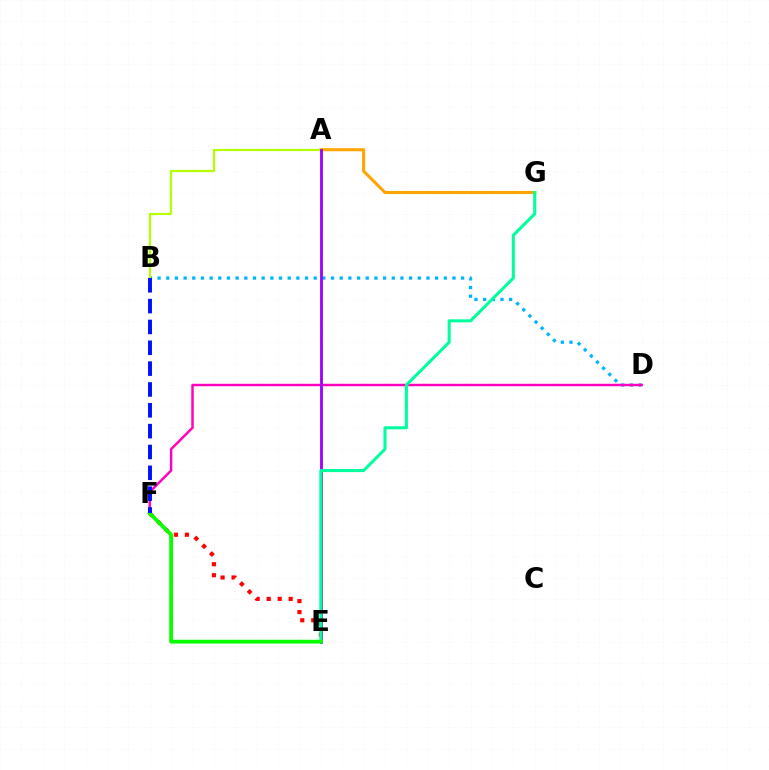{('A', 'G'): [{'color': '#ffa500', 'line_style': 'solid', 'thickness': 2.22}], ('B', 'D'): [{'color': '#00b5ff', 'line_style': 'dotted', 'thickness': 2.36}], ('A', 'B'): [{'color': '#b3ff00', 'line_style': 'solid', 'thickness': 1.58}], ('D', 'F'): [{'color': '#ff00bd', 'line_style': 'solid', 'thickness': 1.77}], ('E', 'F'): [{'color': '#ff0000', 'line_style': 'dotted', 'thickness': 2.99}, {'color': '#08ff00', 'line_style': 'solid', 'thickness': 2.76}], ('A', 'E'): [{'color': '#9b00ff', 'line_style': 'solid', 'thickness': 2.03}], ('E', 'G'): [{'color': '#00ff9d', 'line_style': 'solid', 'thickness': 2.21}], ('B', 'F'): [{'color': '#0010ff', 'line_style': 'dashed', 'thickness': 2.83}]}